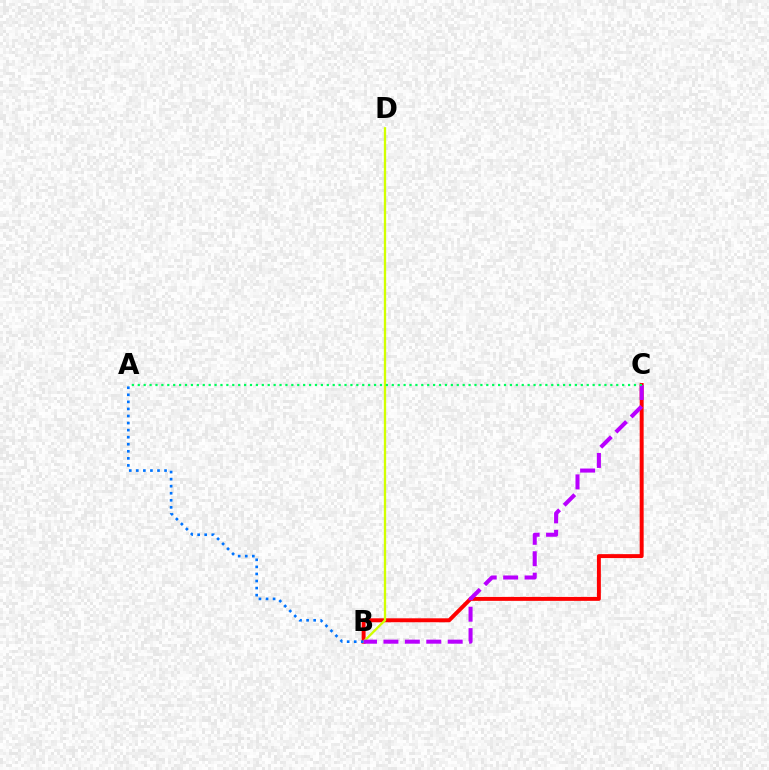{('B', 'C'): [{'color': '#ff0000', 'line_style': 'solid', 'thickness': 2.84}, {'color': '#b900ff', 'line_style': 'dashed', 'thickness': 2.91}], ('B', 'D'): [{'color': '#d1ff00', 'line_style': 'solid', 'thickness': 1.67}], ('A', 'B'): [{'color': '#0074ff', 'line_style': 'dotted', 'thickness': 1.92}], ('A', 'C'): [{'color': '#00ff5c', 'line_style': 'dotted', 'thickness': 1.61}]}